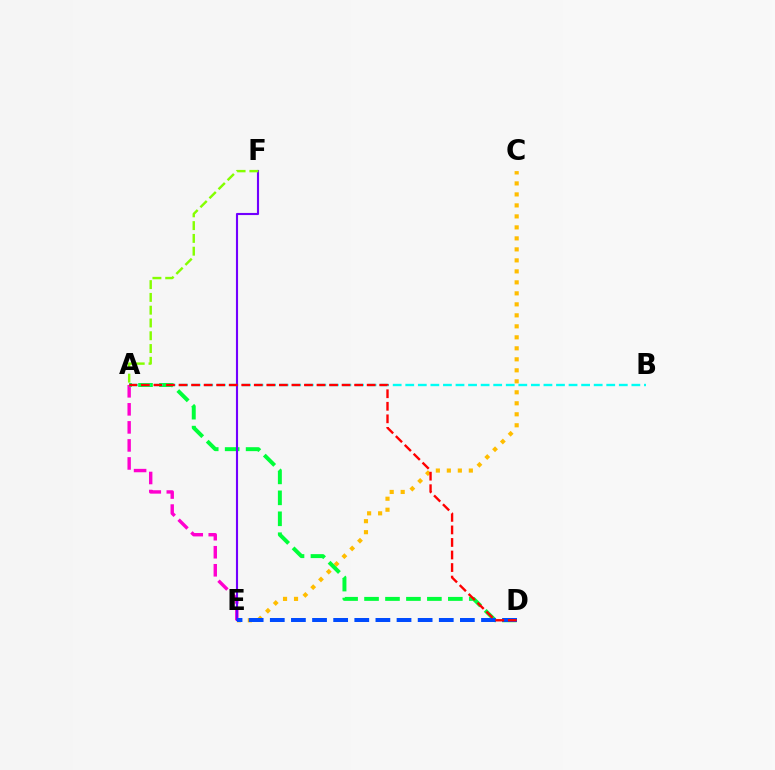{('A', 'E'): [{'color': '#ff00cf', 'line_style': 'dashed', 'thickness': 2.45}], ('C', 'E'): [{'color': '#ffbd00', 'line_style': 'dotted', 'thickness': 2.99}], ('A', 'D'): [{'color': '#00ff39', 'line_style': 'dashed', 'thickness': 2.85}, {'color': '#ff0000', 'line_style': 'dashed', 'thickness': 1.7}], ('A', 'B'): [{'color': '#00fff6', 'line_style': 'dashed', 'thickness': 1.71}], ('E', 'F'): [{'color': '#7200ff', 'line_style': 'solid', 'thickness': 1.52}], ('A', 'F'): [{'color': '#84ff00', 'line_style': 'dashed', 'thickness': 1.74}], ('D', 'E'): [{'color': '#004bff', 'line_style': 'dashed', 'thickness': 2.87}]}